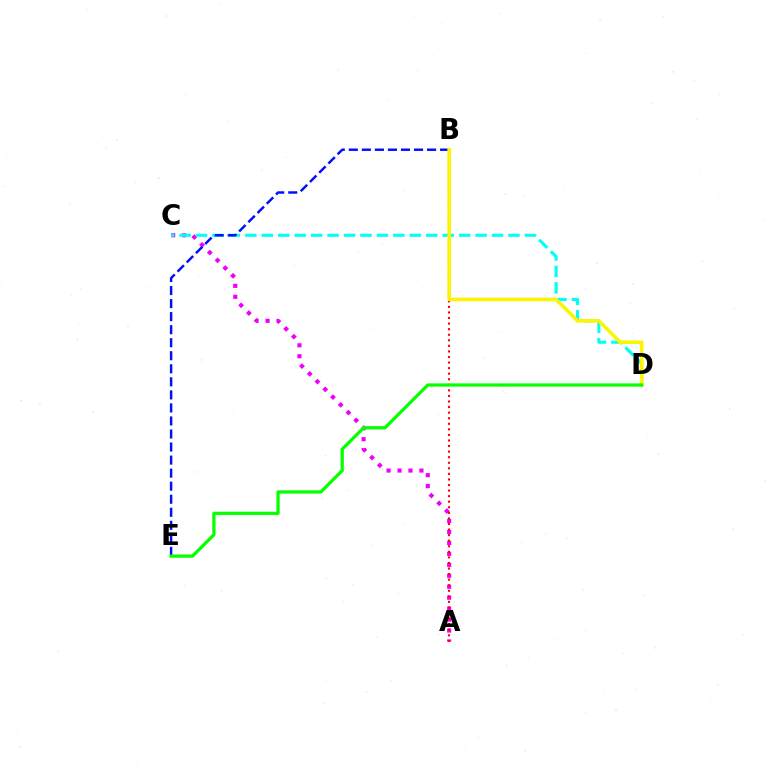{('A', 'C'): [{'color': '#ee00ff', 'line_style': 'dotted', 'thickness': 2.98}], ('C', 'D'): [{'color': '#00fff6', 'line_style': 'dashed', 'thickness': 2.23}], ('B', 'E'): [{'color': '#0010ff', 'line_style': 'dashed', 'thickness': 1.77}], ('A', 'B'): [{'color': '#ff0000', 'line_style': 'dotted', 'thickness': 1.51}], ('B', 'D'): [{'color': '#fcf500', 'line_style': 'solid', 'thickness': 2.57}], ('D', 'E'): [{'color': '#08ff00', 'line_style': 'solid', 'thickness': 2.34}]}